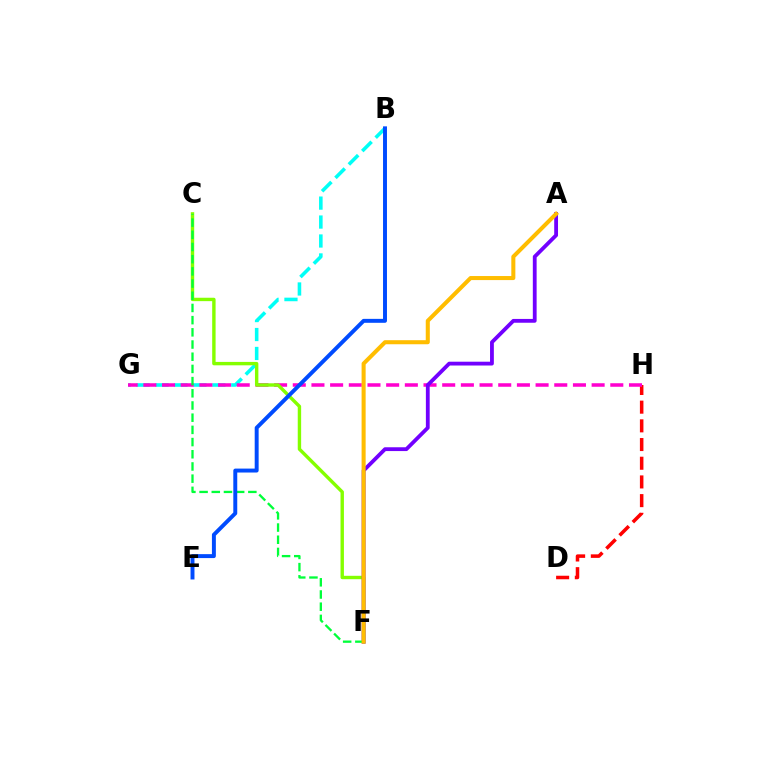{('B', 'G'): [{'color': '#00fff6', 'line_style': 'dashed', 'thickness': 2.57}], ('D', 'H'): [{'color': '#ff0000', 'line_style': 'dashed', 'thickness': 2.54}], ('G', 'H'): [{'color': '#ff00cf', 'line_style': 'dashed', 'thickness': 2.54}], ('C', 'F'): [{'color': '#84ff00', 'line_style': 'solid', 'thickness': 2.45}, {'color': '#00ff39', 'line_style': 'dashed', 'thickness': 1.66}], ('A', 'F'): [{'color': '#7200ff', 'line_style': 'solid', 'thickness': 2.74}, {'color': '#ffbd00', 'line_style': 'solid', 'thickness': 2.92}], ('B', 'E'): [{'color': '#004bff', 'line_style': 'solid', 'thickness': 2.84}]}